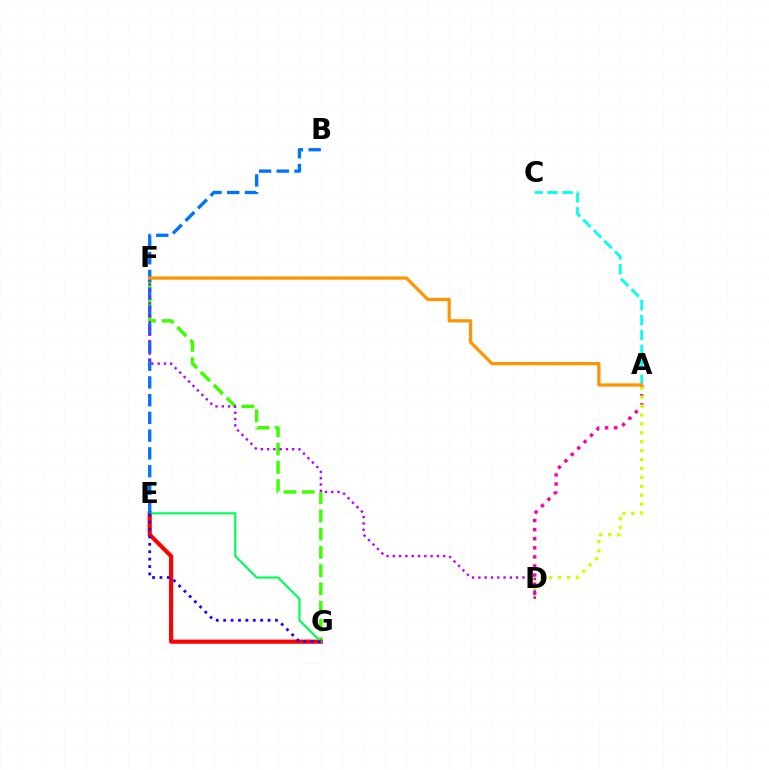{('F', 'G'): [{'color': '#3dff00', 'line_style': 'dashed', 'thickness': 2.48}], ('E', 'G'): [{'color': '#ff0000', 'line_style': 'solid', 'thickness': 2.99}, {'color': '#00ff5c', 'line_style': 'solid', 'thickness': 1.58}, {'color': '#2500ff', 'line_style': 'dotted', 'thickness': 2.01}], ('A', 'C'): [{'color': '#00fff6', 'line_style': 'dashed', 'thickness': 2.03}], ('A', 'D'): [{'color': '#ff00ac', 'line_style': 'dotted', 'thickness': 2.47}, {'color': '#d1ff00', 'line_style': 'dotted', 'thickness': 2.42}], ('B', 'E'): [{'color': '#0074ff', 'line_style': 'dashed', 'thickness': 2.41}], ('D', 'F'): [{'color': '#b900ff', 'line_style': 'dotted', 'thickness': 1.71}], ('A', 'F'): [{'color': '#ff9400', 'line_style': 'solid', 'thickness': 2.33}]}